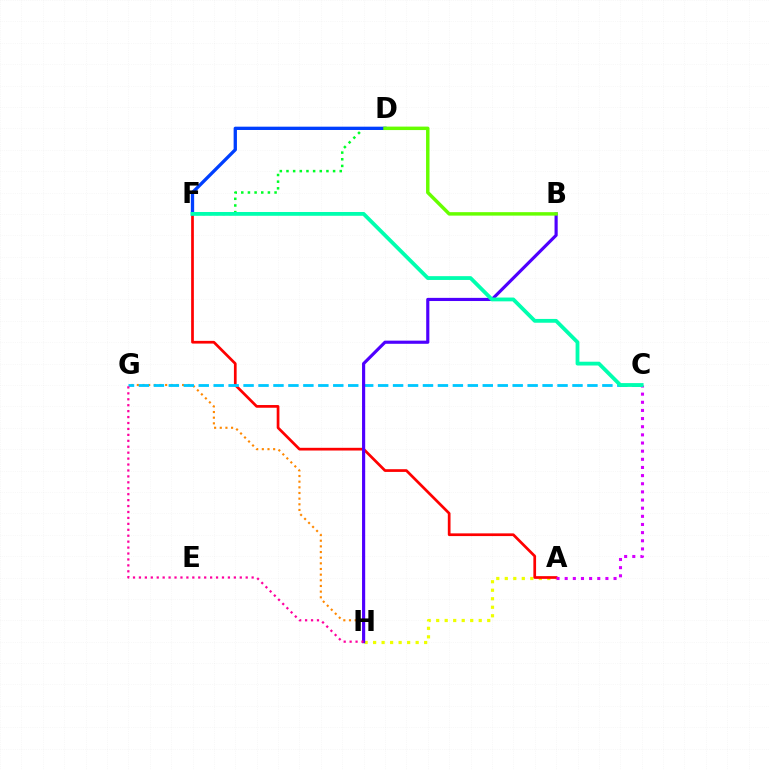{('A', 'H'): [{'color': '#eeff00', 'line_style': 'dotted', 'thickness': 2.31}], ('A', 'F'): [{'color': '#ff0000', 'line_style': 'solid', 'thickness': 1.95}], ('G', 'H'): [{'color': '#ff8800', 'line_style': 'dotted', 'thickness': 1.54}, {'color': '#ff00a0', 'line_style': 'dotted', 'thickness': 1.61}], ('C', 'G'): [{'color': '#00c7ff', 'line_style': 'dashed', 'thickness': 2.03}], ('A', 'C'): [{'color': '#d600ff', 'line_style': 'dotted', 'thickness': 2.21}], ('D', 'F'): [{'color': '#00ff27', 'line_style': 'dotted', 'thickness': 1.81}, {'color': '#003fff', 'line_style': 'solid', 'thickness': 2.38}], ('B', 'H'): [{'color': '#4f00ff', 'line_style': 'solid', 'thickness': 2.27}], ('C', 'F'): [{'color': '#00ffaf', 'line_style': 'solid', 'thickness': 2.74}], ('B', 'D'): [{'color': '#66ff00', 'line_style': 'solid', 'thickness': 2.49}]}